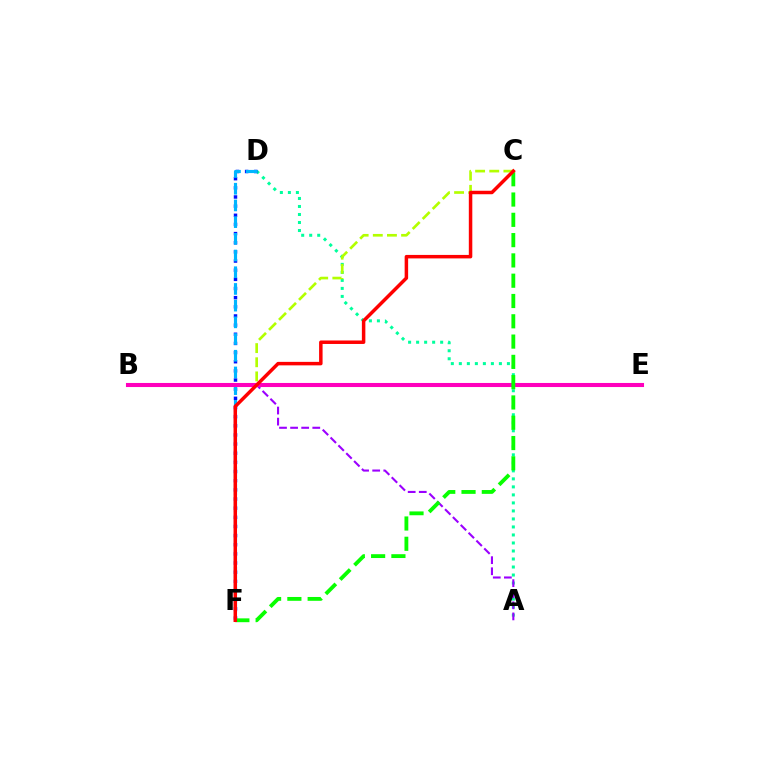{('A', 'D'): [{'color': '#00ff9d', 'line_style': 'dotted', 'thickness': 2.18}], ('A', 'B'): [{'color': '#9b00ff', 'line_style': 'dashed', 'thickness': 1.51}], ('B', 'C'): [{'color': '#b3ff00', 'line_style': 'dashed', 'thickness': 1.92}], ('D', 'F'): [{'color': '#0010ff', 'line_style': 'dotted', 'thickness': 2.49}, {'color': '#00b5ff', 'line_style': 'dashed', 'thickness': 2.27}], ('B', 'E'): [{'color': '#ffa500', 'line_style': 'solid', 'thickness': 2.66}, {'color': '#ff00bd', 'line_style': 'solid', 'thickness': 2.93}], ('C', 'F'): [{'color': '#08ff00', 'line_style': 'dashed', 'thickness': 2.76}, {'color': '#ff0000', 'line_style': 'solid', 'thickness': 2.51}]}